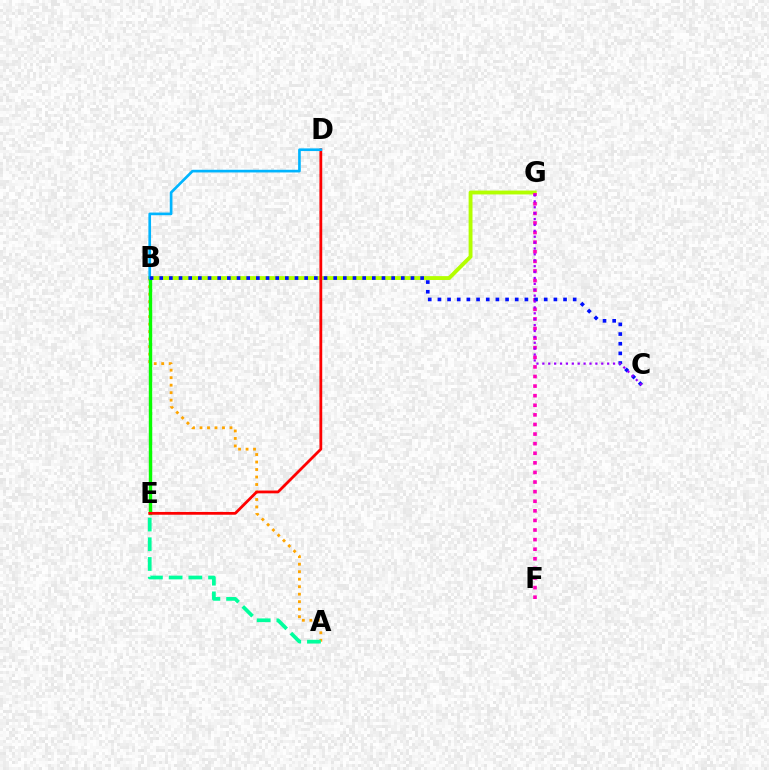{('B', 'G'): [{'color': '#b3ff00', 'line_style': 'solid', 'thickness': 2.79}], ('F', 'G'): [{'color': '#ff00bd', 'line_style': 'dotted', 'thickness': 2.61}], ('A', 'B'): [{'color': '#ffa500', 'line_style': 'dotted', 'thickness': 2.04}], ('A', 'E'): [{'color': '#00ff9d', 'line_style': 'dashed', 'thickness': 2.68}], ('B', 'E'): [{'color': '#08ff00', 'line_style': 'solid', 'thickness': 2.46}], ('D', 'E'): [{'color': '#ff0000', 'line_style': 'solid', 'thickness': 2.0}], ('B', 'D'): [{'color': '#00b5ff', 'line_style': 'solid', 'thickness': 1.92}], ('B', 'C'): [{'color': '#0010ff', 'line_style': 'dotted', 'thickness': 2.63}], ('C', 'G'): [{'color': '#9b00ff', 'line_style': 'dotted', 'thickness': 1.6}]}